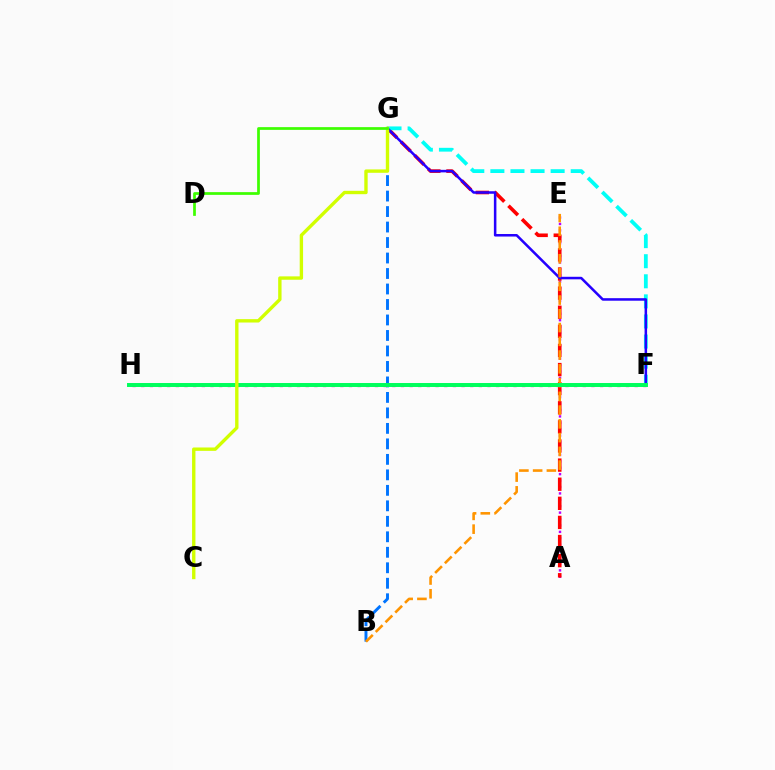{('A', 'E'): [{'color': '#b900ff', 'line_style': 'dotted', 'thickness': 1.74}], ('A', 'G'): [{'color': '#ff0000', 'line_style': 'dashed', 'thickness': 2.6}], ('F', 'G'): [{'color': '#00fff6', 'line_style': 'dashed', 'thickness': 2.73}, {'color': '#2500ff', 'line_style': 'solid', 'thickness': 1.82}], ('B', 'G'): [{'color': '#0074ff', 'line_style': 'dashed', 'thickness': 2.1}], ('F', 'H'): [{'color': '#ff00ac', 'line_style': 'dotted', 'thickness': 2.35}, {'color': '#00ff5c', 'line_style': 'solid', 'thickness': 2.85}], ('B', 'E'): [{'color': '#ff9400', 'line_style': 'dashed', 'thickness': 1.87}], ('C', 'G'): [{'color': '#d1ff00', 'line_style': 'solid', 'thickness': 2.43}], ('D', 'G'): [{'color': '#3dff00', 'line_style': 'solid', 'thickness': 1.96}]}